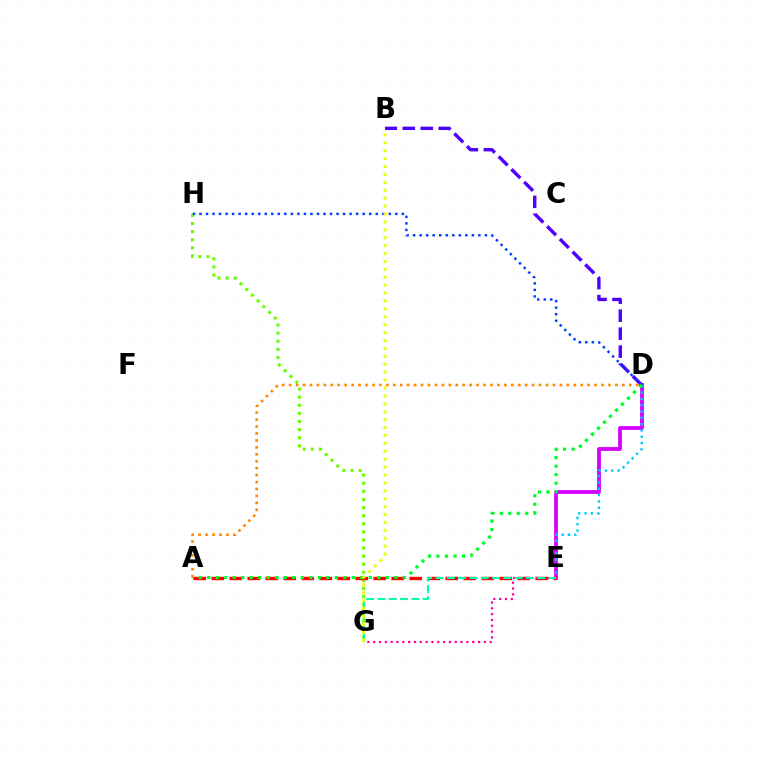{('D', 'E'): [{'color': '#d600ff', 'line_style': 'solid', 'thickness': 2.75}, {'color': '#00c7ff', 'line_style': 'dotted', 'thickness': 1.72}], ('B', 'D'): [{'color': '#4f00ff', 'line_style': 'dashed', 'thickness': 2.44}], ('G', 'H'): [{'color': '#66ff00', 'line_style': 'dotted', 'thickness': 2.2}], ('A', 'E'): [{'color': '#ff0000', 'line_style': 'dashed', 'thickness': 2.44}], ('D', 'H'): [{'color': '#003fff', 'line_style': 'dotted', 'thickness': 1.77}], ('A', 'D'): [{'color': '#00ff27', 'line_style': 'dotted', 'thickness': 2.31}, {'color': '#ff8800', 'line_style': 'dotted', 'thickness': 1.89}], ('E', 'G'): [{'color': '#ff00a0', 'line_style': 'dotted', 'thickness': 1.58}, {'color': '#00ffaf', 'line_style': 'dashed', 'thickness': 1.54}], ('B', 'G'): [{'color': '#eeff00', 'line_style': 'dotted', 'thickness': 2.15}]}